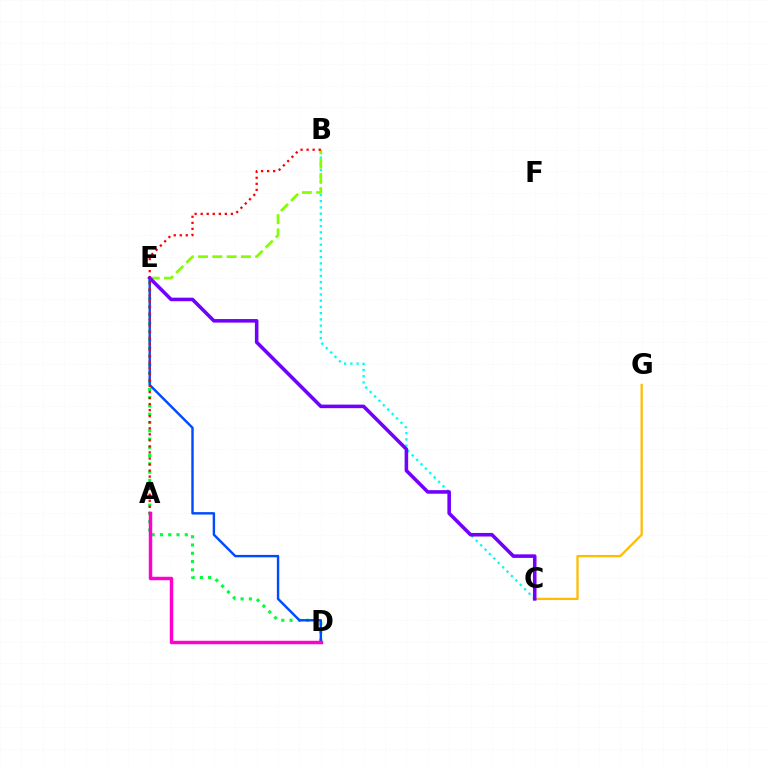{('D', 'E'): [{'color': '#00ff39', 'line_style': 'dotted', 'thickness': 2.25}, {'color': '#004bff', 'line_style': 'solid', 'thickness': 1.74}], ('C', 'G'): [{'color': '#ffbd00', 'line_style': 'solid', 'thickness': 1.64}], ('B', 'C'): [{'color': '#00fff6', 'line_style': 'dotted', 'thickness': 1.69}], ('B', 'E'): [{'color': '#84ff00', 'line_style': 'dashed', 'thickness': 1.94}], ('A', 'B'): [{'color': '#ff0000', 'line_style': 'dotted', 'thickness': 1.64}], ('A', 'D'): [{'color': '#ff00cf', 'line_style': 'solid', 'thickness': 2.49}], ('C', 'E'): [{'color': '#7200ff', 'line_style': 'solid', 'thickness': 2.57}]}